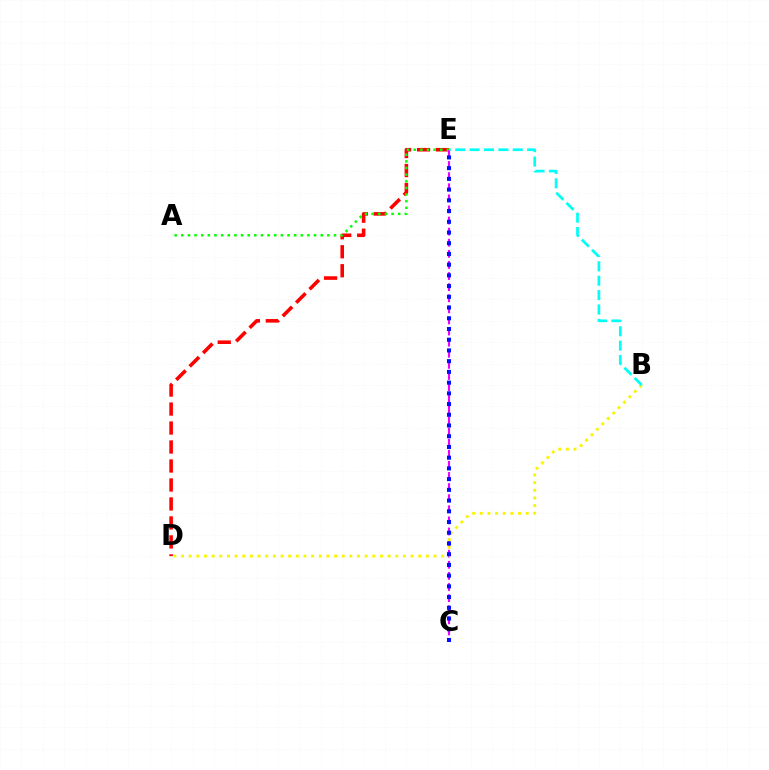{('D', 'E'): [{'color': '#ff0000', 'line_style': 'dashed', 'thickness': 2.58}], ('A', 'E'): [{'color': '#08ff00', 'line_style': 'dotted', 'thickness': 1.8}], ('C', 'E'): [{'color': '#ee00ff', 'line_style': 'dashed', 'thickness': 1.51}, {'color': '#0010ff', 'line_style': 'dotted', 'thickness': 2.91}], ('B', 'D'): [{'color': '#fcf500', 'line_style': 'dotted', 'thickness': 2.08}], ('B', 'E'): [{'color': '#00fff6', 'line_style': 'dashed', 'thickness': 1.95}]}